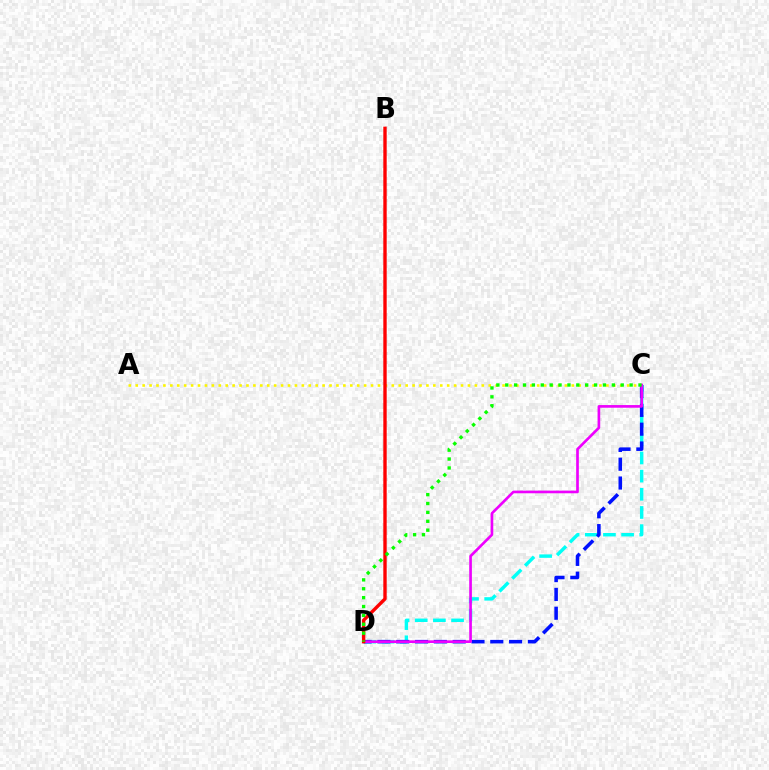{('A', 'C'): [{'color': '#fcf500', 'line_style': 'dotted', 'thickness': 1.88}], ('C', 'D'): [{'color': '#00fff6', 'line_style': 'dashed', 'thickness': 2.47}, {'color': '#0010ff', 'line_style': 'dashed', 'thickness': 2.56}, {'color': '#ee00ff', 'line_style': 'solid', 'thickness': 1.92}, {'color': '#08ff00', 'line_style': 'dotted', 'thickness': 2.41}], ('B', 'D'): [{'color': '#ff0000', 'line_style': 'solid', 'thickness': 2.43}]}